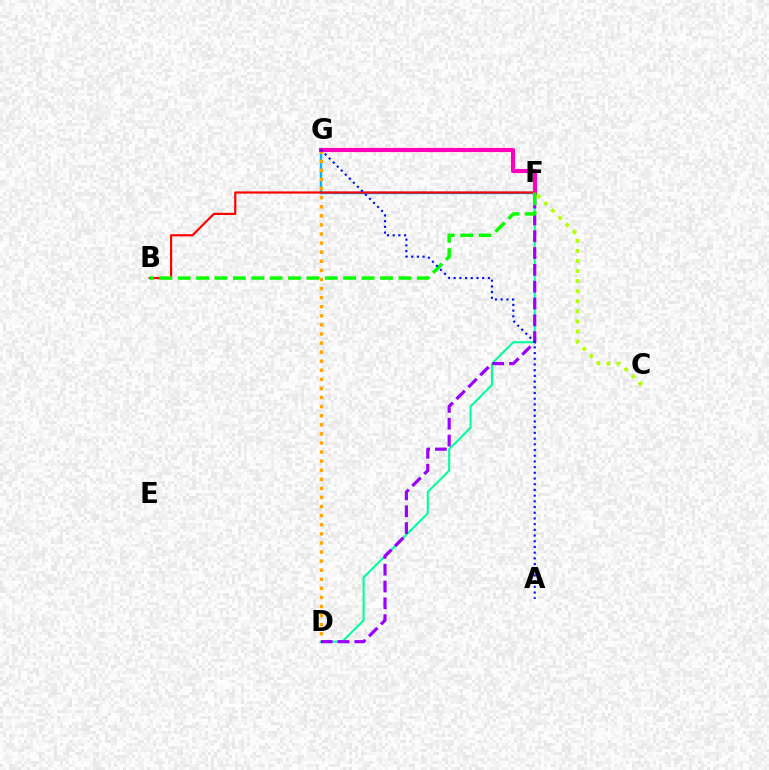{('F', 'G'): [{'color': '#00b5ff', 'line_style': 'solid', 'thickness': 1.74}, {'color': '#ff00bd', 'line_style': 'solid', 'thickness': 2.98}], ('D', 'G'): [{'color': '#ffa500', 'line_style': 'dotted', 'thickness': 2.47}], ('B', 'F'): [{'color': '#ff0000', 'line_style': 'solid', 'thickness': 1.58}, {'color': '#08ff00', 'line_style': 'dashed', 'thickness': 2.5}], ('D', 'F'): [{'color': '#00ff9d', 'line_style': 'solid', 'thickness': 1.51}, {'color': '#9b00ff', 'line_style': 'dashed', 'thickness': 2.29}], ('C', 'F'): [{'color': '#b3ff00', 'line_style': 'dotted', 'thickness': 2.74}], ('A', 'G'): [{'color': '#0010ff', 'line_style': 'dotted', 'thickness': 1.55}]}